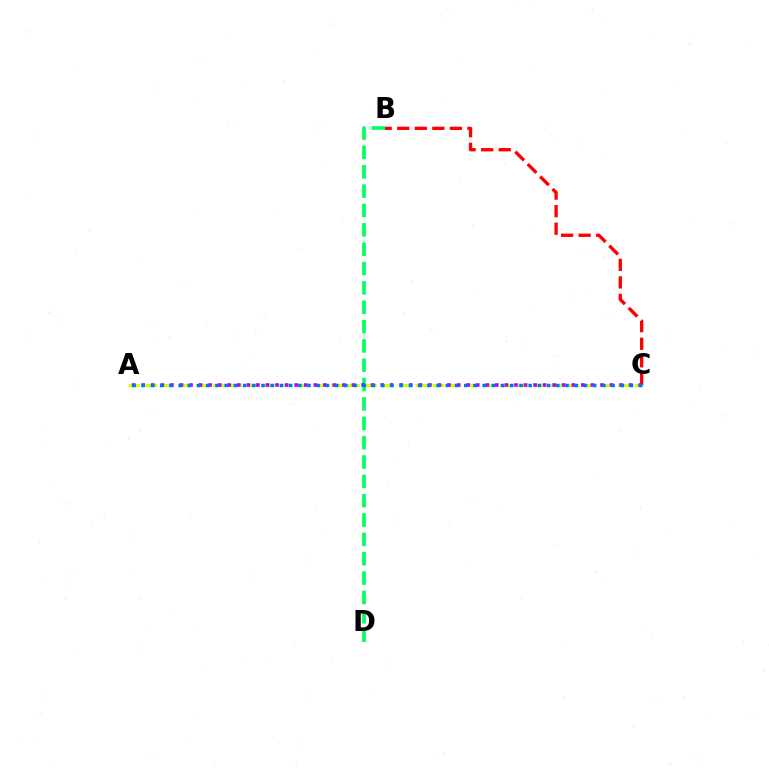{('A', 'C'): [{'color': '#d1ff00', 'line_style': 'dashed', 'thickness': 2.29}, {'color': '#b900ff', 'line_style': 'dotted', 'thickness': 2.6}, {'color': '#0074ff', 'line_style': 'dotted', 'thickness': 2.5}], ('B', 'D'): [{'color': '#00ff5c', 'line_style': 'dashed', 'thickness': 2.63}], ('B', 'C'): [{'color': '#ff0000', 'line_style': 'dashed', 'thickness': 2.38}]}